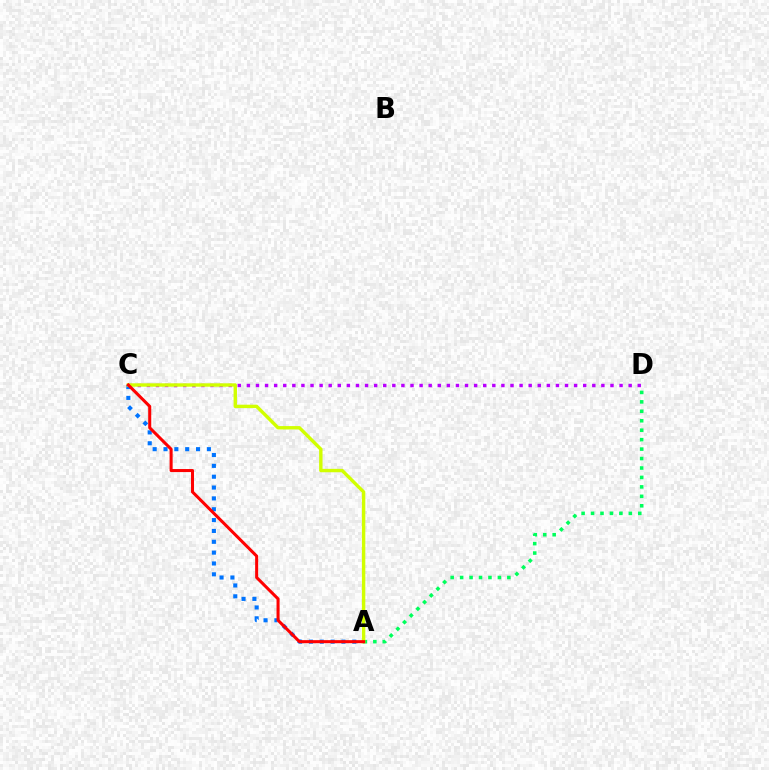{('A', 'D'): [{'color': '#00ff5c', 'line_style': 'dotted', 'thickness': 2.57}], ('C', 'D'): [{'color': '#b900ff', 'line_style': 'dotted', 'thickness': 2.47}], ('A', 'C'): [{'color': '#0074ff', 'line_style': 'dotted', 'thickness': 2.95}, {'color': '#d1ff00', 'line_style': 'solid', 'thickness': 2.45}, {'color': '#ff0000', 'line_style': 'solid', 'thickness': 2.19}]}